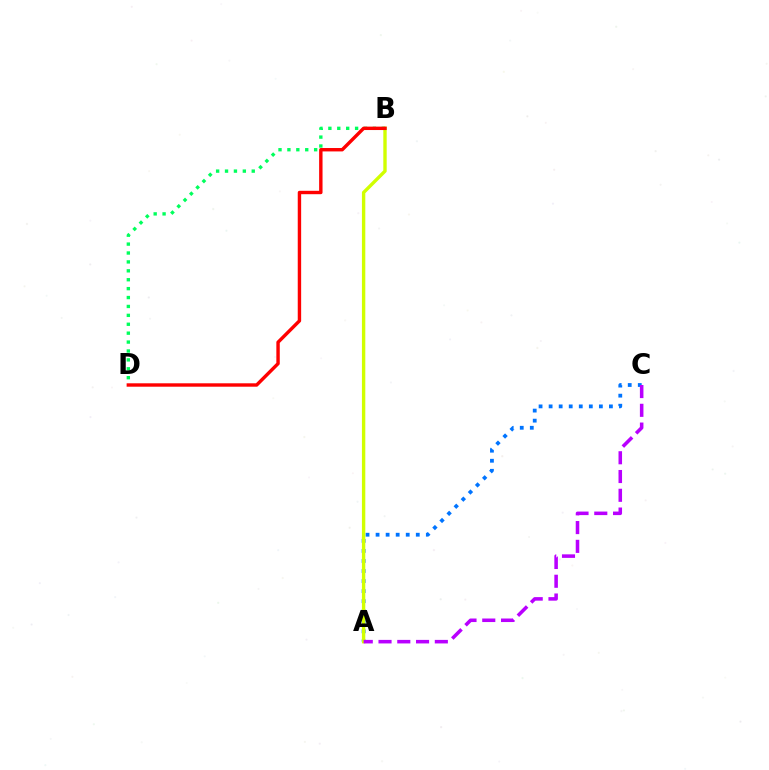{('B', 'D'): [{'color': '#00ff5c', 'line_style': 'dotted', 'thickness': 2.42}, {'color': '#ff0000', 'line_style': 'solid', 'thickness': 2.45}], ('A', 'C'): [{'color': '#0074ff', 'line_style': 'dotted', 'thickness': 2.73}, {'color': '#b900ff', 'line_style': 'dashed', 'thickness': 2.55}], ('A', 'B'): [{'color': '#d1ff00', 'line_style': 'solid', 'thickness': 2.44}]}